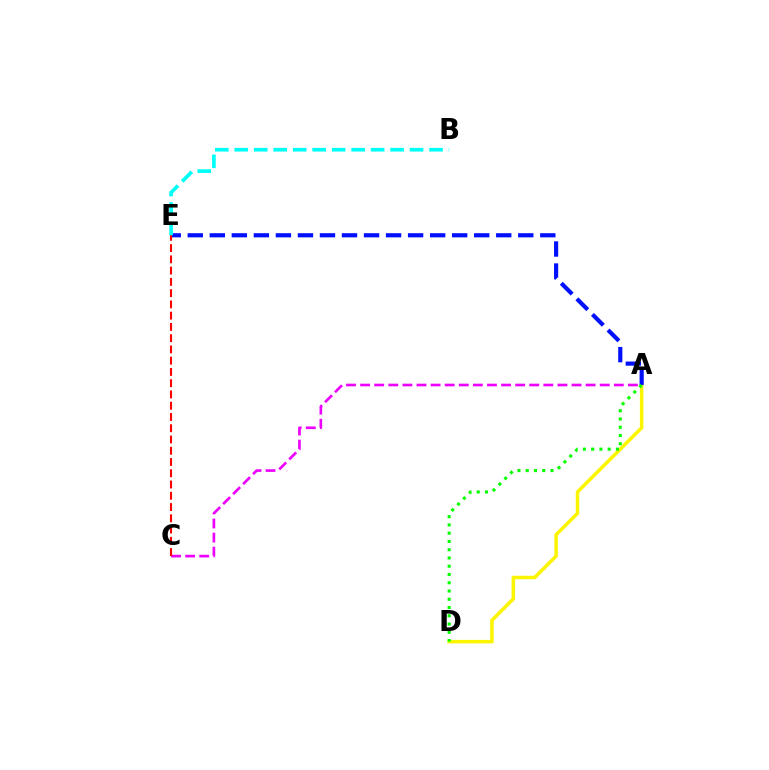{('A', 'D'): [{'color': '#fcf500', 'line_style': 'solid', 'thickness': 2.52}, {'color': '#08ff00', 'line_style': 'dotted', 'thickness': 2.24}], ('A', 'C'): [{'color': '#ee00ff', 'line_style': 'dashed', 'thickness': 1.91}], ('A', 'E'): [{'color': '#0010ff', 'line_style': 'dashed', 'thickness': 2.99}], ('C', 'E'): [{'color': '#ff0000', 'line_style': 'dashed', 'thickness': 1.53}], ('B', 'E'): [{'color': '#00fff6', 'line_style': 'dashed', 'thickness': 2.65}]}